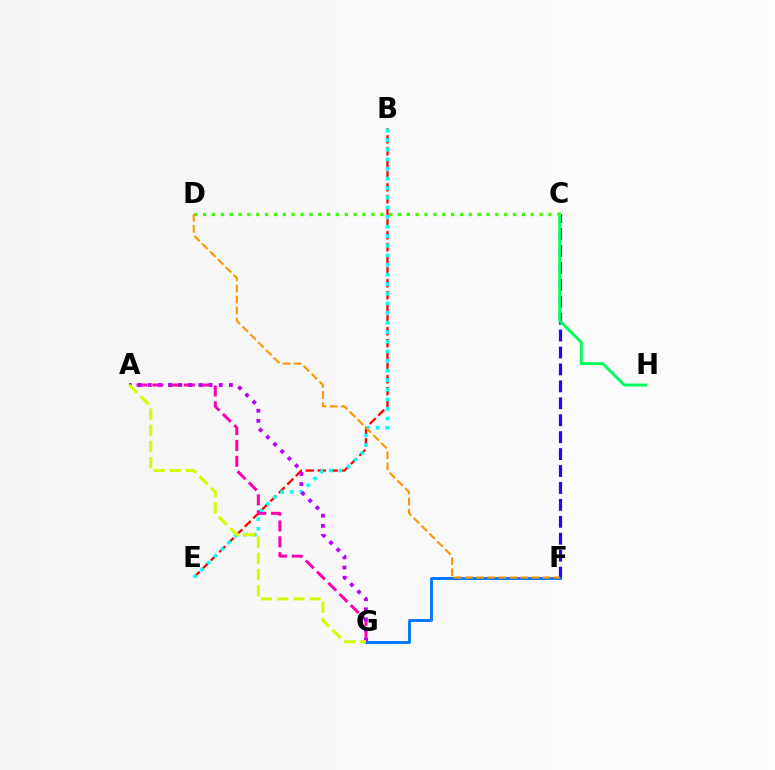{('B', 'E'): [{'color': '#ff0000', 'line_style': 'dashed', 'thickness': 1.63}, {'color': '#00fff6', 'line_style': 'dotted', 'thickness': 2.61}], ('A', 'G'): [{'color': '#ff00ac', 'line_style': 'dashed', 'thickness': 2.15}, {'color': '#b900ff', 'line_style': 'dotted', 'thickness': 2.76}, {'color': '#d1ff00', 'line_style': 'dashed', 'thickness': 2.2}], ('C', 'F'): [{'color': '#2500ff', 'line_style': 'dashed', 'thickness': 2.3}], ('C', 'H'): [{'color': '#00ff5c', 'line_style': 'solid', 'thickness': 2.11}], ('F', 'G'): [{'color': '#0074ff', 'line_style': 'solid', 'thickness': 2.07}], ('C', 'D'): [{'color': '#3dff00', 'line_style': 'dotted', 'thickness': 2.41}], ('D', 'F'): [{'color': '#ff9400', 'line_style': 'dashed', 'thickness': 1.5}]}